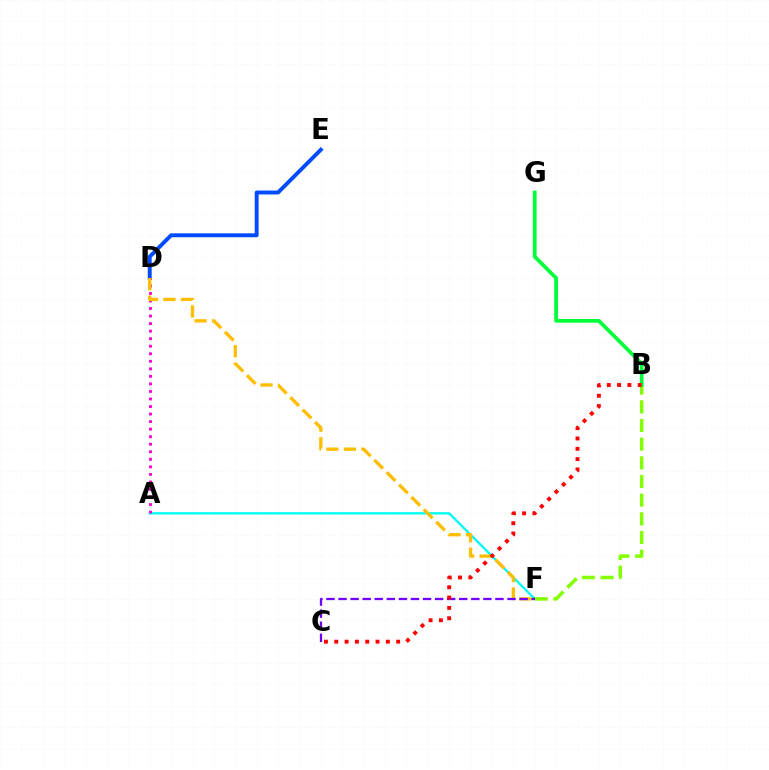{('D', 'E'): [{'color': '#004bff', 'line_style': 'solid', 'thickness': 2.81}], ('A', 'F'): [{'color': '#00fff6', 'line_style': 'solid', 'thickness': 1.67}], ('A', 'D'): [{'color': '#ff00cf', 'line_style': 'dotted', 'thickness': 2.05}], ('D', 'F'): [{'color': '#ffbd00', 'line_style': 'dashed', 'thickness': 2.38}], ('B', 'F'): [{'color': '#84ff00', 'line_style': 'dashed', 'thickness': 2.54}], ('B', 'G'): [{'color': '#00ff39', 'line_style': 'solid', 'thickness': 2.69}], ('C', 'F'): [{'color': '#7200ff', 'line_style': 'dashed', 'thickness': 1.64}], ('B', 'C'): [{'color': '#ff0000', 'line_style': 'dotted', 'thickness': 2.8}]}